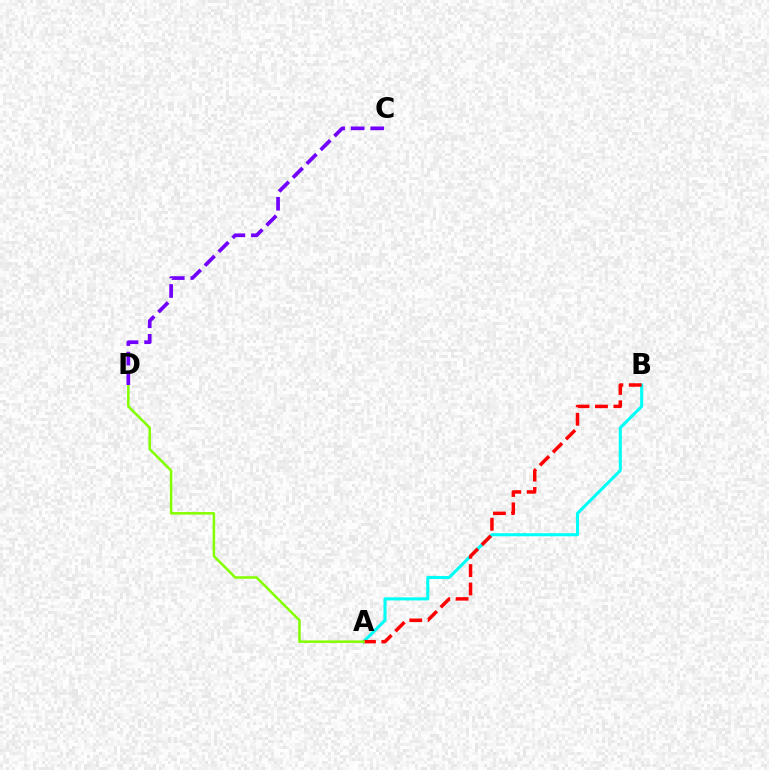{('A', 'B'): [{'color': '#00fff6', 'line_style': 'solid', 'thickness': 2.21}, {'color': '#ff0000', 'line_style': 'dashed', 'thickness': 2.5}], ('A', 'D'): [{'color': '#84ff00', 'line_style': 'solid', 'thickness': 1.81}], ('C', 'D'): [{'color': '#7200ff', 'line_style': 'dashed', 'thickness': 2.66}]}